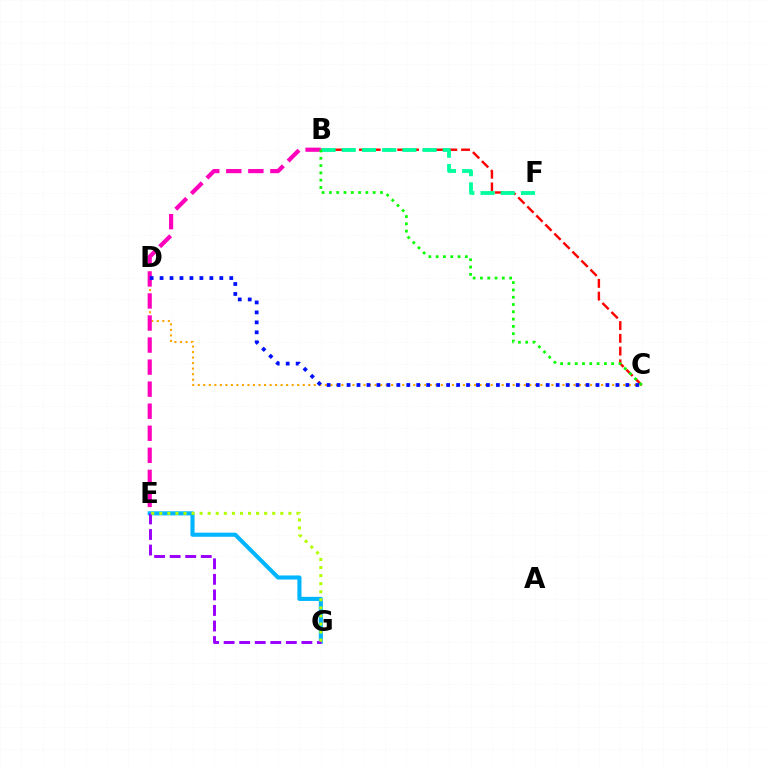{('C', 'D'): [{'color': '#ffa500', 'line_style': 'dotted', 'thickness': 1.5}, {'color': '#0010ff', 'line_style': 'dotted', 'thickness': 2.71}], ('B', 'C'): [{'color': '#ff0000', 'line_style': 'dashed', 'thickness': 1.73}, {'color': '#08ff00', 'line_style': 'dotted', 'thickness': 1.98}], ('E', 'G'): [{'color': '#00b5ff', 'line_style': 'solid', 'thickness': 2.95}, {'color': '#9b00ff', 'line_style': 'dashed', 'thickness': 2.11}, {'color': '#b3ff00', 'line_style': 'dotted', 'thickness': 2.19}], ('B', 'E'): [{'color': '#ff00bd', 'line_style': 'dashed', 'thickness': 3.0}], ('B', 'F'): [{'color': '#00ff9d', 'line_style': 'dashed', 'thickness': 2.74}]}